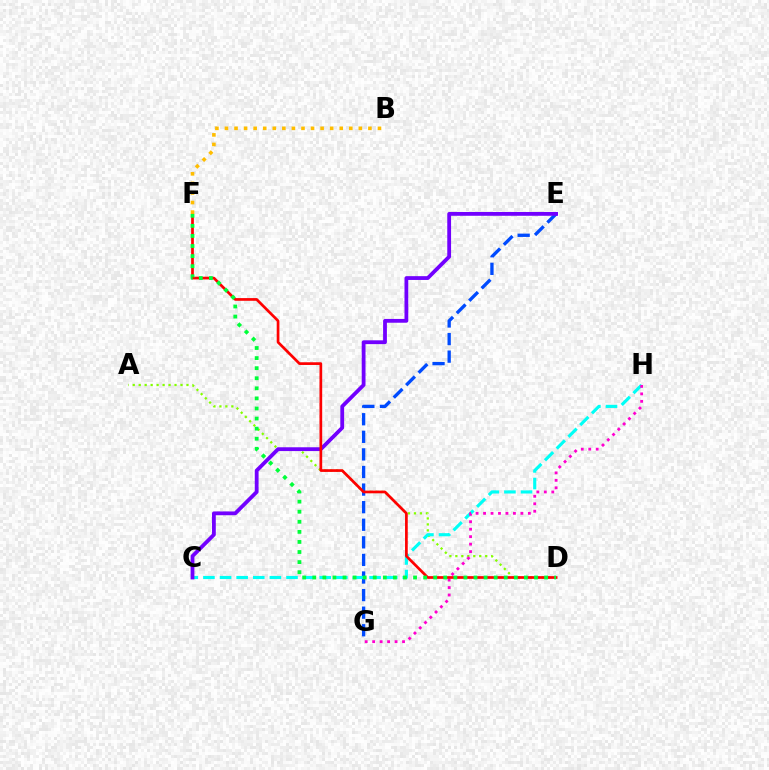{('A', 'D'): [{'color': '#84ff00', 'line_style': 'dotted', 'thickness': 1.62}], ('E', 'G'): [{'color': '#004bff', 'line_style': 'dashed', 'thickness': 2.39}], ('C', 'H'): [{'color': '#00fff6', 'line_style': 'dashed', 'thickness': 2.26}], ('G', 'H'): [{'color': '#ff00cf', 'line_style': 'dotted', 'thickness': 2.03}], ('C', 'E'): [{'color': '#7200ff', 'line_style': 'solid', 'thickness': 2.73}], ('D', 'F'): [{'color': '#ff0000', 'line_style': 'solid', 'thickness': 1.95}, {'color': '#00ff39', 'line_style': 'dotted', 'thickness': 2.74}], ('B', 'F'): [{'color': '#ffbd00', 'line_style': 'dotted', 'thickness': 2.6}]}